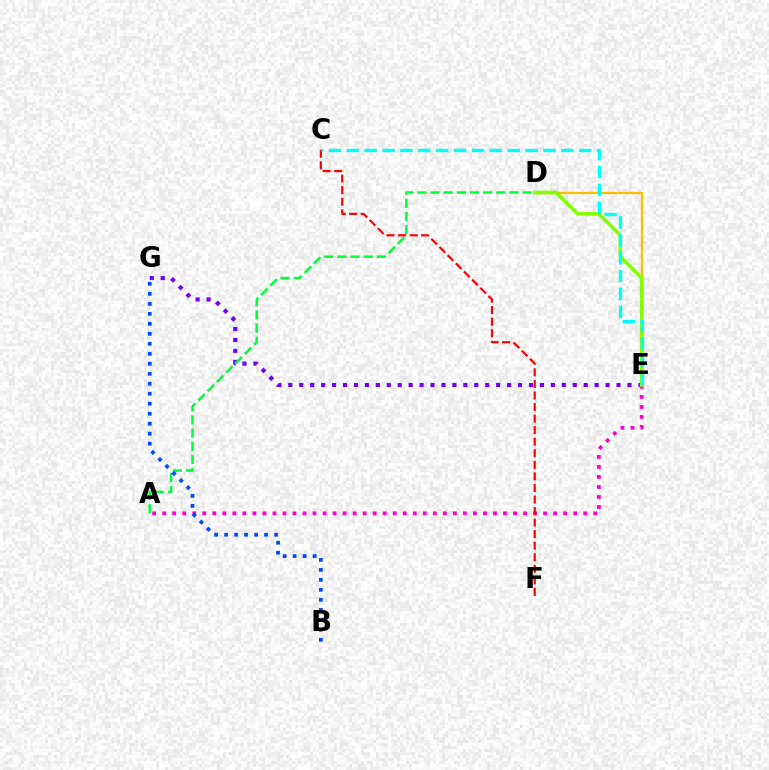{('E', 'G'): [{'color': '#7200ff', 'line_style': 'dotted', 'thickness': 2.97}], ('D', 'E'): [{'color': '#ffbd00', 'line_style': 'solid', 'thickness': 1.62}, {'color': '#84ff00', 'line_style': 'solid', 'thickness': 2.59}], ('A', 'E'): [{'color': '#ff00cf', 'line_style': 'dotted', 'thickness': 2.72}], ('A', 'D'): [{'color': '#00ff39', 'line_style': 'dashed', 'thickness': 1.79}], ('C', 'F'): [{'color': '#ff0000', 'line_style': 'dashed', 'thickness': 1.57}], ('B', 'G'): [{'color': '#004bff', 'line_style': 'dotted', 'thickness': 2.71}], ('C', 'E'): [{'color': '#00fff6', 'line_style': 'dashed', 'thickness': 2.43}]}